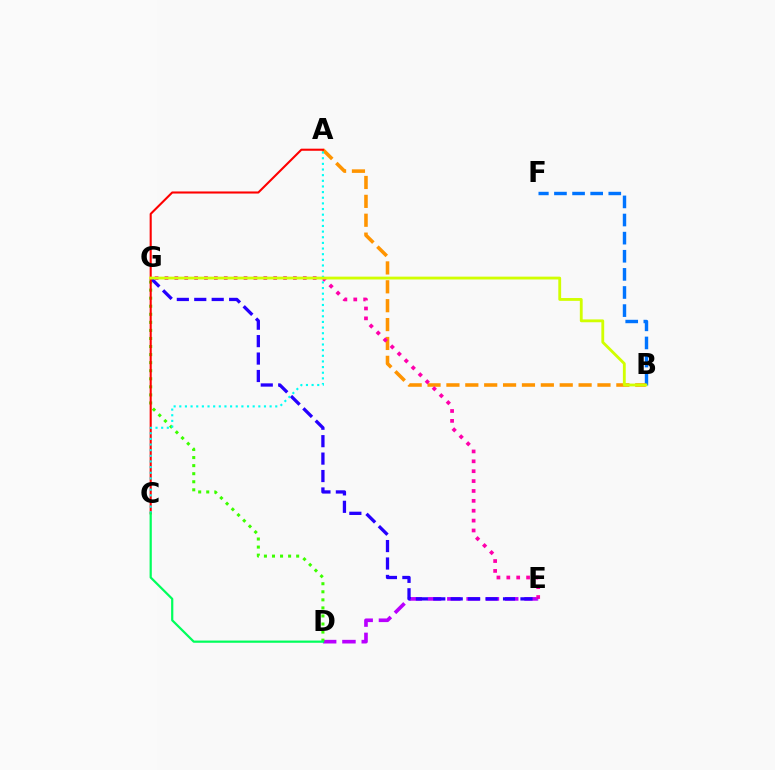{('B', 'F'): [{'color': '#0074ff', 'line_style': 'dashed', 'thickness': 2.46}], ('D', 'E'): [{'color': '#b900ff', 'line_style': 'dashed', 'thickness': 2.62}], ('A', 'B'): [{'color': '#ff9400', 'line_style': 'dashed', 'thickness': 2.57}], ('D', 'G'): [{'color': '#3dff00', 'line_style': 'dotted', 'thickness': 2.19}], ('E', 'G'): [{'color': '#ff00ac', 'line_style': 'dotted', 'thickness': 2.68}, {'color': '#2500ff', 'line_style': 'dashed', 'thickness': 2.37}], ('A', 'C'): [{'color': '#ff0000', 'line_style': 'solid', 'thickness': 1.5}, {'color': '#00fff6', 'line_style': 'dotted', 'thickness': 1.53}], ('B', 'G'): [{'color': '#d1ff00', 'line_style': 'solid', 'thickness': 2.04}], ('C', 'D'): [{'color': '#00ff5c', 'line_style': 'solid', 'thickness': 1.59}]}